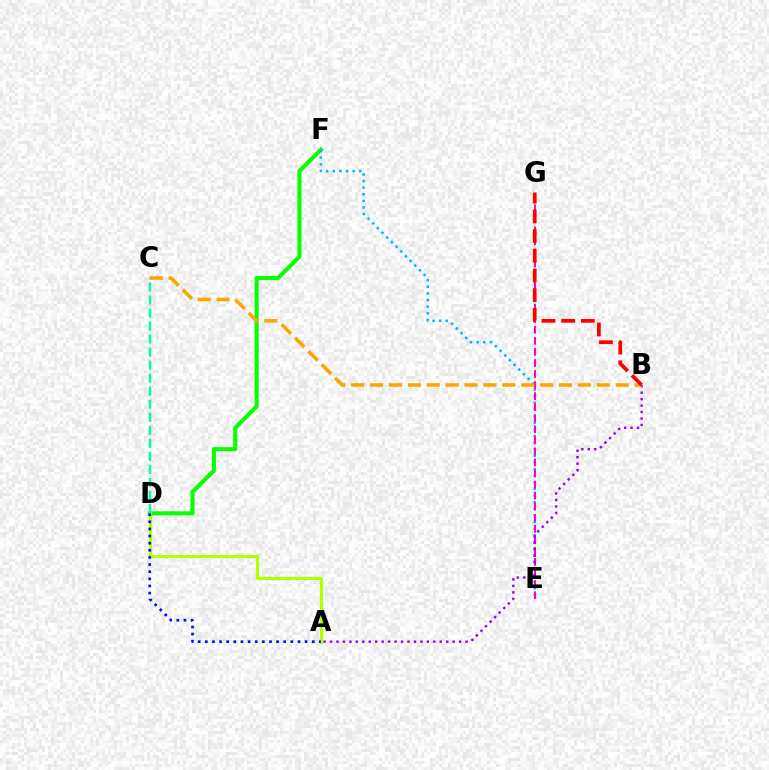{('D', 'F'): [{'color': '#08ff00', 'line_style': 'solid', 'thickness': 2.93}], ('A', 'D'): [{'color': '#b3ff00', 'line_style': 'solid', 'thickness': 2.24}, {'color': '#0010ff', 'line_style': 'dotted', 'thickness': 1.94}], ('E', 'F'): [{'color': '#00b5ff', 'line_style': 'dotted', 'thickness': 1.8}], ('E', 'G'): [{'color': '#ff00bd', 'line_style': 'dashed', 'thickness': 1.5}], ('A', 'B'): [{'color': '#9b00ff', 'line_style': 'dotted', 'thickness': 1.75}], ('B', 'C'): [{'color': '#ffa500', 'line_style': 'dashed', 'thickness': 2.57}], ('C', 'D'): [{'color': '#00ff9d', 'line_style': 'dashed', 'thickness': 1.77}], ('B', 'G'): [{'color': '#ff0000', 'line_style': 'dashed', 'thickness': 2.68}]}